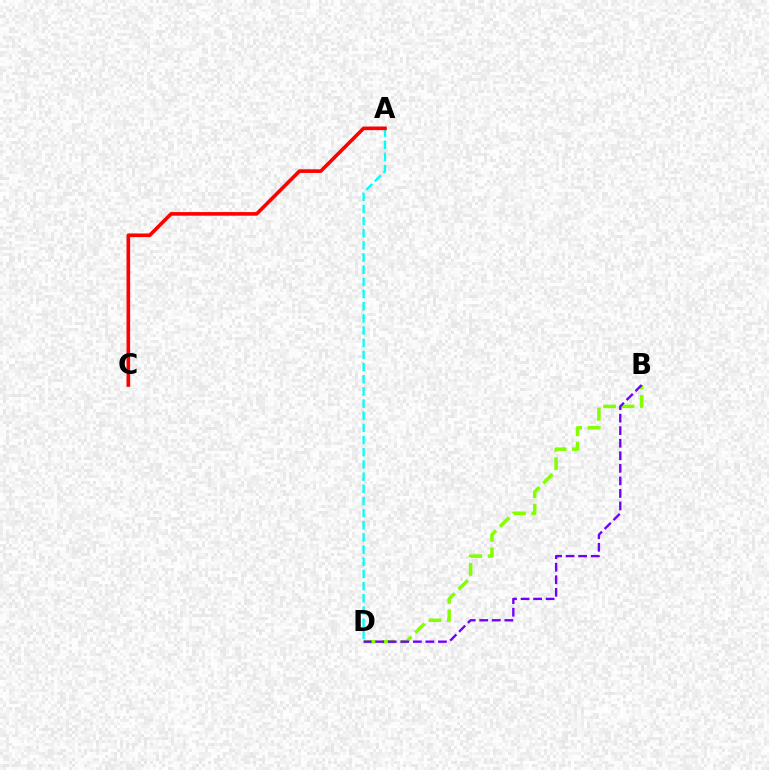{('B', 'D'): [{'color': '#84ff00', 'line_style': 'dashed', 'thickness': 2.51}, {'color': '#7200ff', 'line_style': 'dashed', 'thickness': 1.7}], ('A', 'D'): [{'color': '#00fff6', 'line_style': 'dashed', 'thickness': 1.65}], ('A', 'C'): [{'color': '#ff0000', 'line_style': 'solid', 'thickness': 2.6}]}